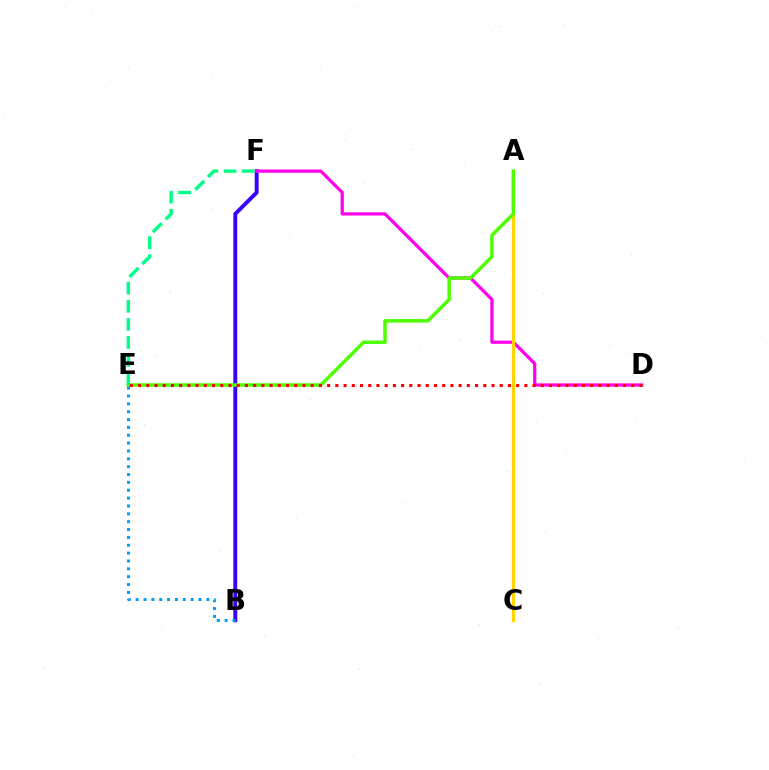{('B', 'F'): [{'color': '#3700ff', 'line_style': 'solid', 'thickness': 2.84}], ('D', 'F'): [{'color': '#ff00ed', 'line_style': 'solid', 'thickness': 2.32}], ('A', 'C'): [{'color': '#ffd500', 'line_style': 'solid', 'thickness': 2.28}], ('A', 'E'): [{'color': '#4fff00', 'line_style': 'solid', 'thickness': 2.51}], ('B', 'E'): [{'color': '#009eff', 'line_style': 'dotted', 'thickness': 2.14}], ('D', 'E'): [{'color': '#ff0000', 'line_style': 'dotted', 'thickness': 2.23}], ('E', 'F'): [{'color': '#00ff86', 'line_style': 'dashed', 'thickness': 2.46}]}